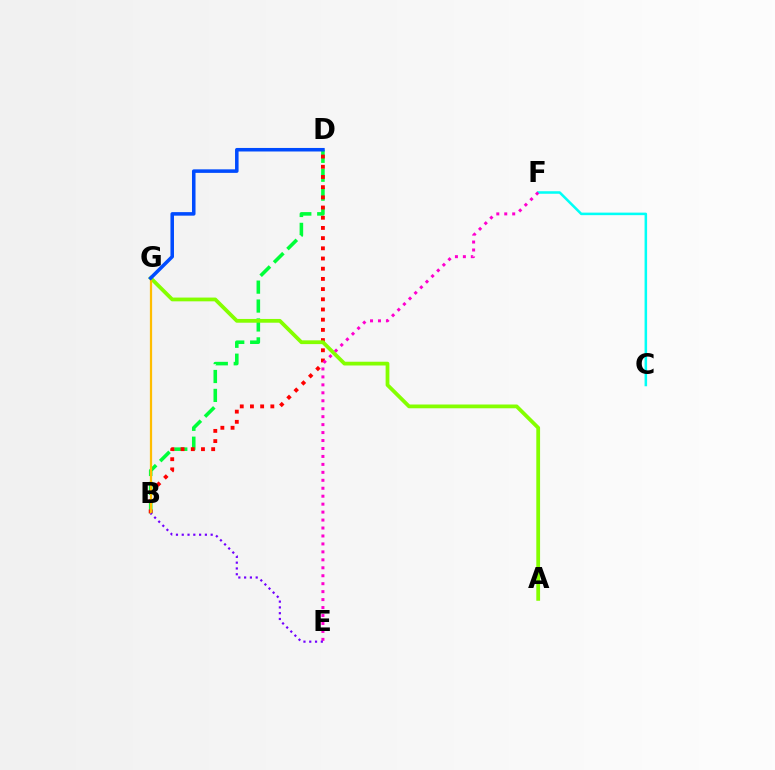{('B', 'D'): [{'color': '#00ff39', 'line_style': 'dashed', 'thickness': 2.57}, {'color': '#ff0000', 'line_style': 'dotted', 'thickness': 2.77}], ('A', 'G'): [{'color': '#84ff00', 'line_style': 'solid', 'thickness': 2.71}], ('B', 'G'): [{'color': '#ffbd00', 'line_style': 'solid', 'thickness': 1.61}], ('C', 'F'): [{'color': '#00fff6', 'line_style': 'solid', 'thickness': 1.82}], ('D', 'G'): [{'color': '#004bff', 'line_style': 'solid', 'thickness': 2.54}], ('E', 'F'): [{'color': '#ff00cf', 'line_style': 'dotted', 'thickness': 2.16}], ('B', 'E'): [{'color': '#7200ff', 'line_style': 'dotted', 'thickness': 1.57}]}